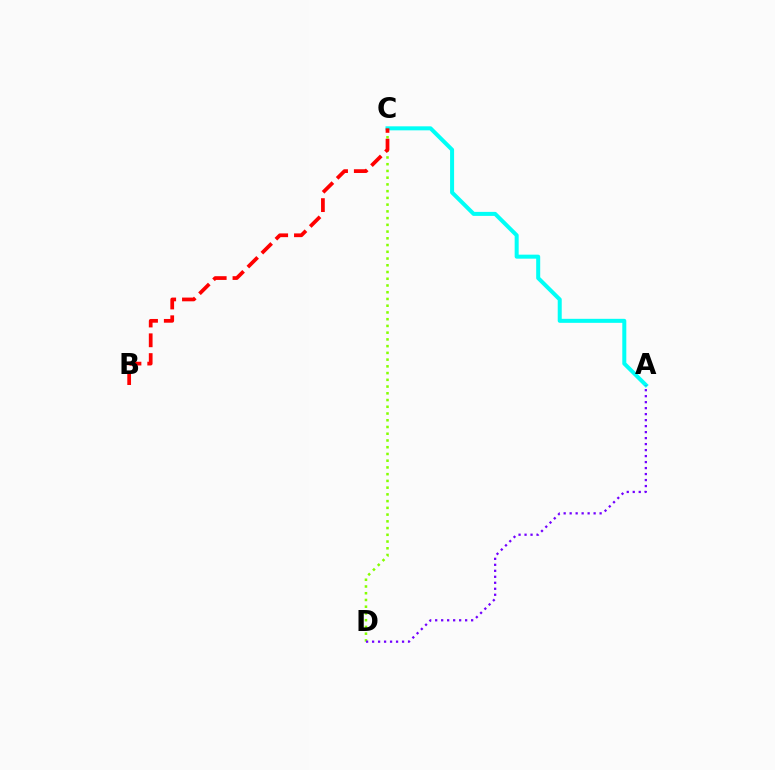{('A', 'C'): [{'color': '#00fff6', 'line_style': 'solid', 'thickness': 2.89}], ('C', 'D'): [{'color': '#84ff00', 'line_style': 'dotted', 'thickness': 1.83}], ('B', 'C'): [{'color': '#ff0000', 'line_style': 'dashed', 'thickness': 2.69}], ('A', 'D'): [{'color': '#7200ff', 'line_style': 'dotted', 'thickness': 1.63}]}